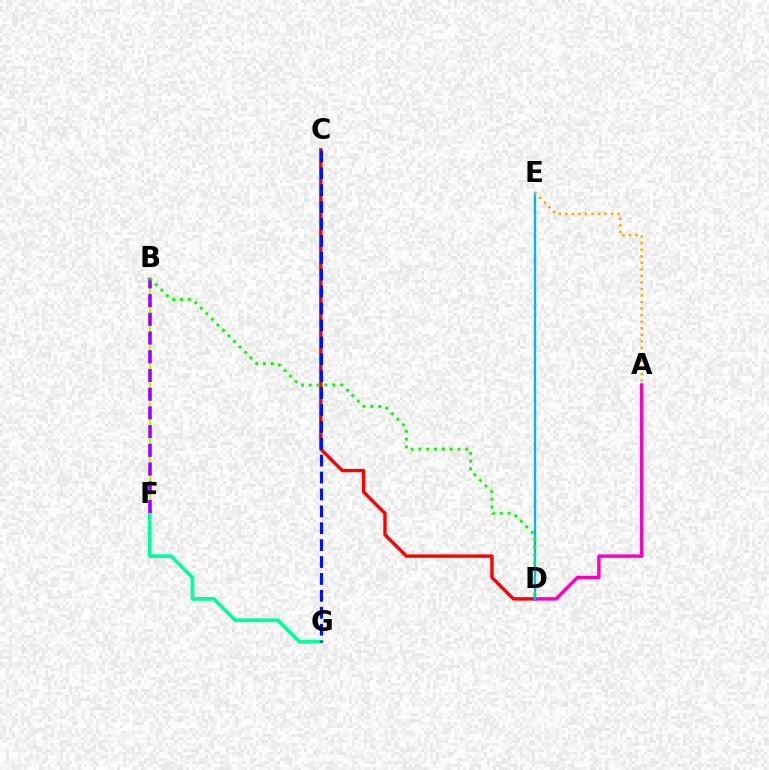{('F', 'G'): [{'color': '#00ff9d', 'line_style': 'solid', 'thickness': 2.7}], ('B', 'F'): [{'color': '#b3ff00', 'line_style': 'solid', 'thickness': 1.59}, {'color': '#9b00ff', 'line_style': 'dashed', 'thickness': 2.54}], ('C', 'D'): [{'color': '#ff0000', 'line_style': 'solid', 'thickness': 2.44}], ('A', 'D'): [{'color': '#ff00bd', 'line_style': 'solid', 'thickness': 2.47}], ('D', 'E'): [{'color': '#00b5ff', 'line_style': 'solid', 'thickness': 1.66}], ('C', 'G'): [{'color': '#0010ff', 'line_style': 'dashed', 'thickness': 2.3}], ('A', 'E'): [{'color': '#ffa500', 'line_style': 'dotted', 'thickness': 1.78}], ('B', 'D'): [{'color': '#08ff00', 'line_style': 'dotted', 'thickness': 2.13}]}